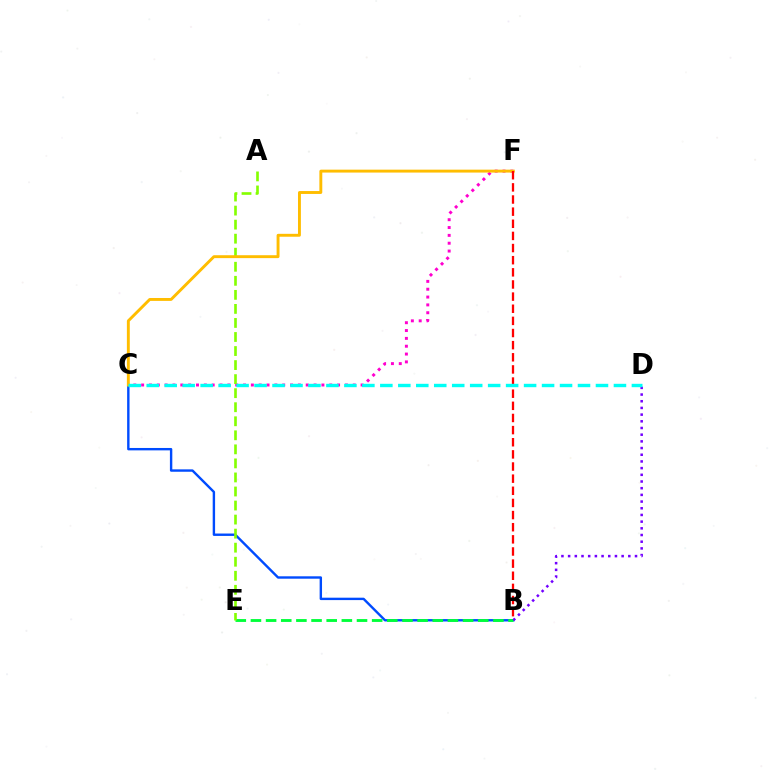{('B', 'C'): [{'color': '#004bff', 'line_style': 'solid', 'thickness': 1.73}], ('B', 'E'): [{'color': '#00ff39', 'line_style': 'dashed', 'thickness': 2.06}], ('C', 'F'): [{'color': '#ff00cf', 'line_style': 'dotted', 'thickness': 2.13}, {'color': '#ffbd00', 'line_style': 'solid', 'thickness': 2.09}], ('A', 'E'): [{'color': '#84ff00', 'line_style': 'dashed', 'thickness': 1.91}], ('B', 'D'): [{'color': '#7200ff', 'line_style': 'dotted', 'thickness': 1.82}], ('B', 'F'): [{'color': '#ff0000', 'line_style': 'dashed', 'thickness': 1.65}], ('C', 'D'): [{'color': '#00fff6', 'line_style': 'dashed', 'thickness': 2.44}]}